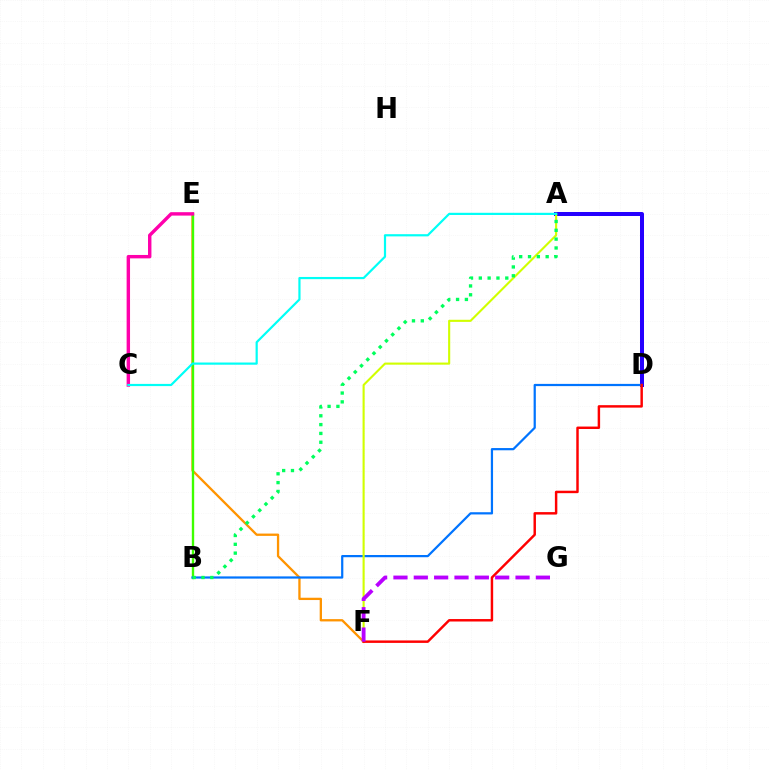{('E', 'F'): [{'color': '#ff9400', 'line_style': 'solid', 'thickness': 1.66}], ('B', 'E'): [{'color': '#3dff00', 'line_style': 'solid', 'thickness': 1.7}], ('A', 'D'): [{'color': '#2500ff', 'line_style': 'solid', 'thickness': 2.89}], ('B', 'D'): [{'color': '#0074ff', 'line_style': 'solid', 'thickness': 1.6}], ('A', 'F'): [{'color': '#d1ff00', 'line_style': 'solid', 'thickness': 1.52}], ('D', 'F'): [{'color': '#ff0000', 'line_style': 'solid', 'thickness': 1.77}], ('F', 'G'): [{'color': '#b900ff', 'line_style': 'dashed', 'thickness': 2.76}], ('C', 'E'): [{'color': '#ff00ac', 'line_style': 'solid', 'thickness': 2.46}], ('A', 'B'): [{'color': '#00ff5c', 'line_style': 'dotted', 'thickness': 2.4}], ('A', 'C'): [{'color': '#00fff6', 'line_style': 'solid', 'thickness': 1.58}]}